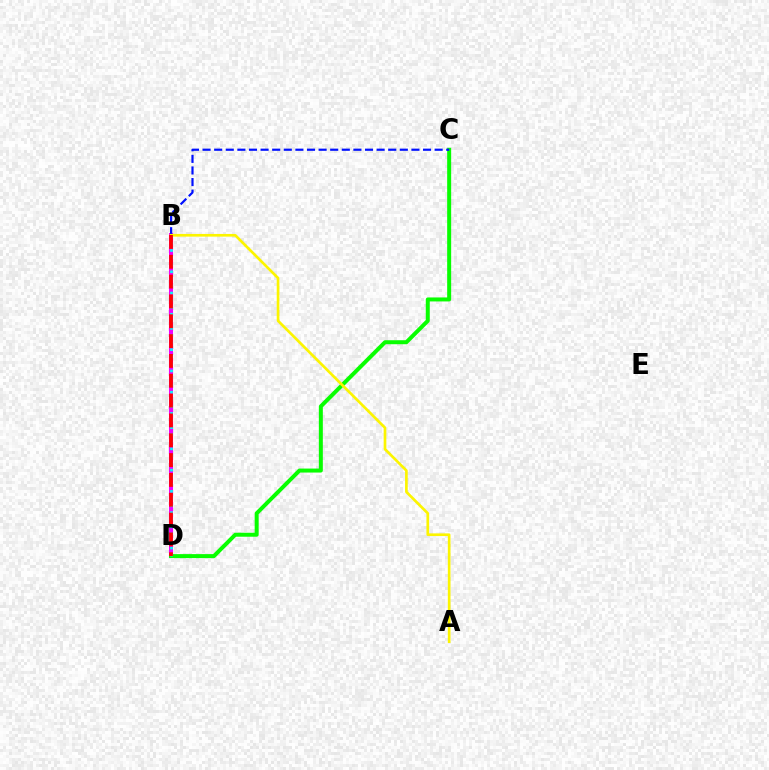{('B', 'D'): [{'color': '#ee00ff', 'line_style': 'solid', 'thickness': 2.92}, {'color': '#00fff6', 'line_style': 'dotted', 'thickness': 1.93}, {'color': '#ff0000', 'line_style': 'dashed', 'thickness': 2.69}], ('C', 'D'): [{'color': '#08ff00', 'line_style': 'solid', 'thickness': 2.87}], ('B', 'C'): [{'color': '#0010ff', 'line_style': 'dashed', 'thickness': 1.58}], ('A', 'B'): [{'color': '#fcf500', 'line_style': 'solid', 'thickness': 1.93}]}